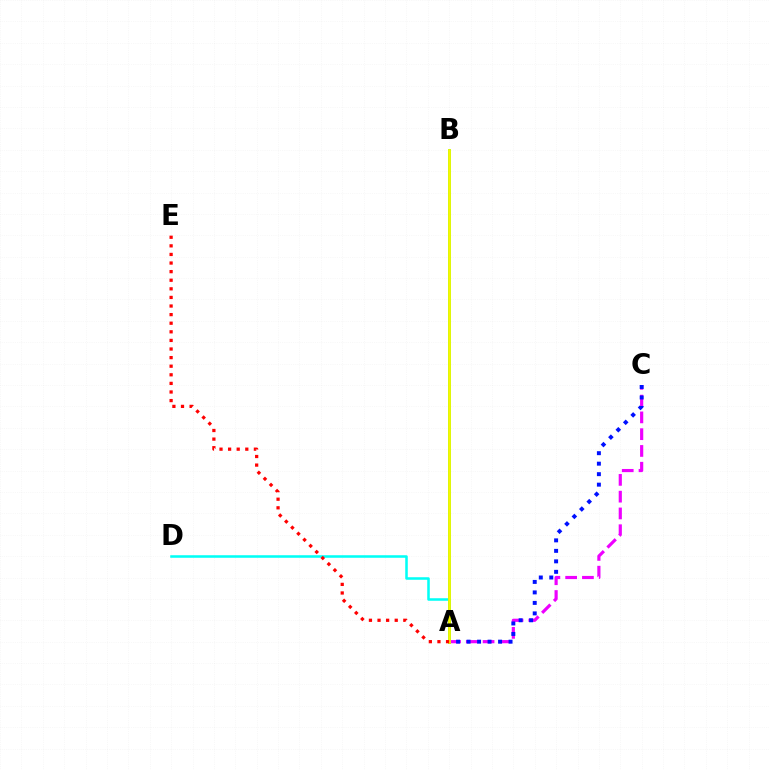{('A', 'D'): [{'color': '#00fff6', 'line_style': 'solid', 'thickness': 1.83}], ('A', 'B'): [{'color': '#08ff00', 'line_style': 'solid', 'thickness': 1.8}, {'color': '#fcf500', 'line_style': 'solid', 'thickness': 1.93}], ('A', 'C'): [{'color': '#ee00ff', 'line_style': 'dashed', 'thickness': 2.28}, {'color': '#0010ff', 'line_style': 'dotted', 'thickness': 2.85}], ('A', 'E'): [{'color': '#ff0000', 'line_style': 'dotted', 'thickness': 2.34}]}